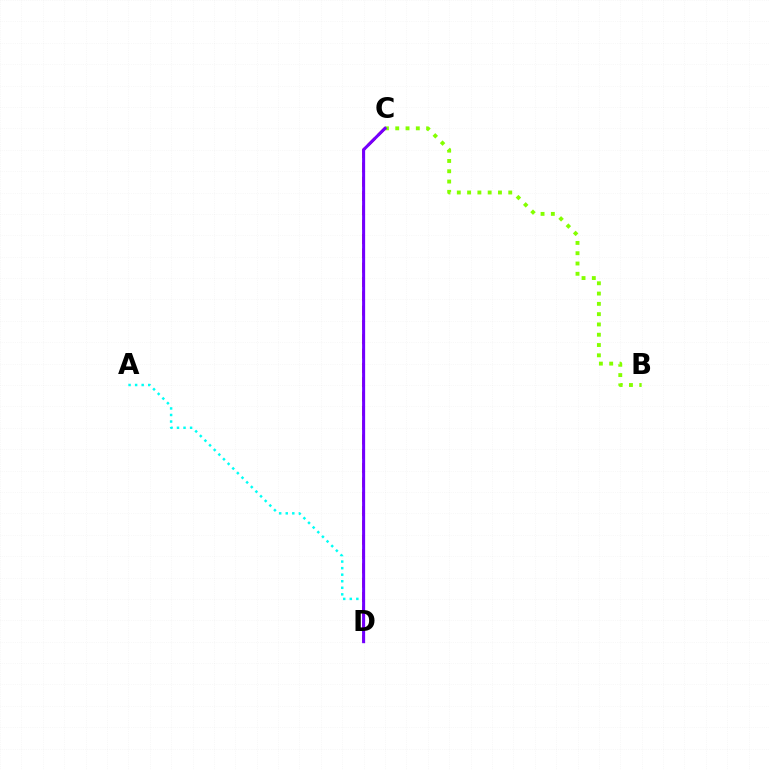{('A', 'D'): [{'color': '#00fff6', 'line_style': 'dotted', 'thickness': 1.78}], ('B', 'C'): [{'color': '#84ff00', 'line_style': 'dotted', 'thickness': 2.8}], ('C', 'D'): [{'color': '#ff0000', 'line_style': 'dashed', 'thickness': 1.95}, {'color': '#7200ff', 'line_style': 'solid', 'thickness': 2.19}]}